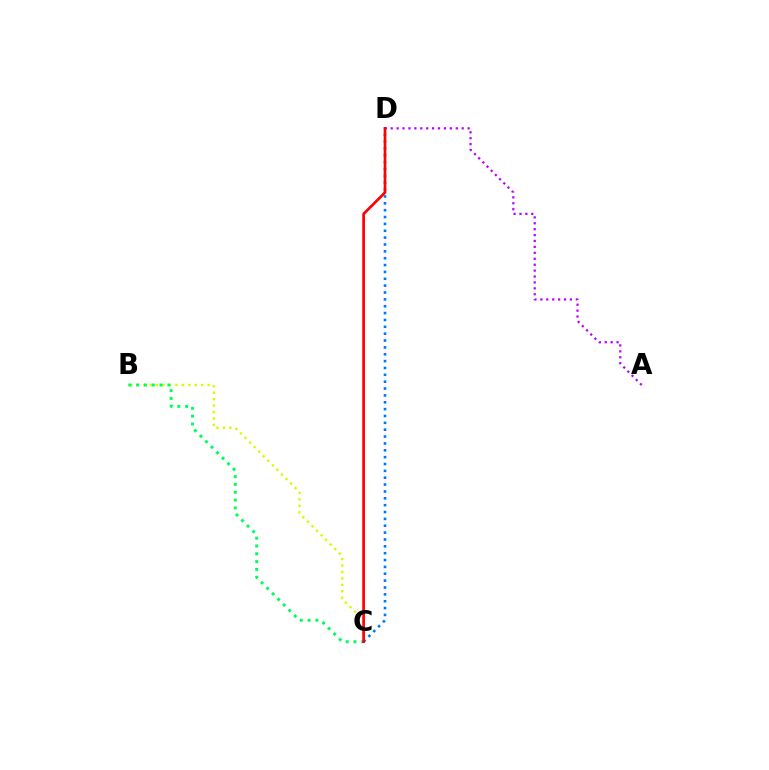{('A', 'D'): [{'color': '#b900ff', 'line_style': 'dotted', 'thickness': 1.61}], ('C', 'D'): [{'color': '#0074ff', 'line_style': 'dotted', 'thickness': 1.86}, {'color': '#ff0000', 'line_style': 'solid', 'thickness': 1.94}], ('B', 'C'): [{'color': '#d1ff00', 'line_style': 'dotted', 'thickness': 1.75}, {'color': '#00ff5c', 'line_style': 'dotted', 'thickness': 2.12}]}